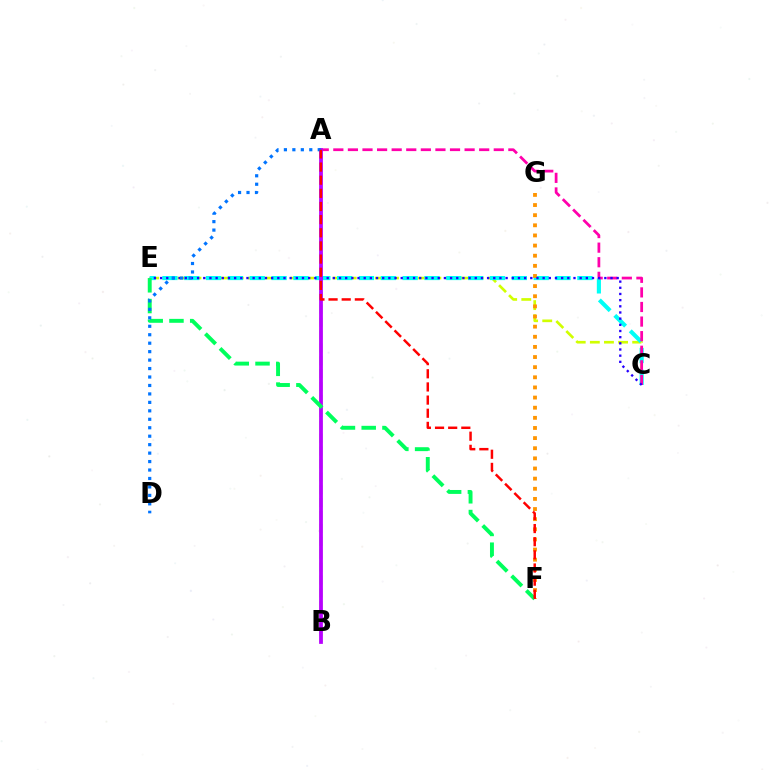{('A', 'B'): [{'color': '#3dff00', 'line_style': 'dashed', 'thickness': 1.75}, {'color': '#b900ff', 'line_style': 'solid', 'thickness': 2.71}], ('C', 'E'): [{'color': '#d1ff00', 'line_style': 'dashed', 'thickness': 1.92}, {'color': '#00fff6', 'line_style': 'dashed', 'thickness': 2.97}, {'color': '#2500ff', 'line_style': 'dotted', 'thickness': 1.68}], ('A', 'C'): [{'color': '#ff00ac', 'line_style': 'dashed', 'thickness': 1.98}], ('F', 'G'): [{'color': '#ff9400', 'line_style': 'dotted', 'thickness': 2.75}], ('E', 'F'): [{'color': '#00ff5c', 'line_style': 'dashed', 'thickness': 2.82}], ('A', 'D'): [{'color': '#0074ff', 'line_style': 'dotted', 'thickness': 2.3}], ('A', 'F'): [{'color': '#ff0000', 'line_style': 'dashed', 'thickness': 1.79}]}